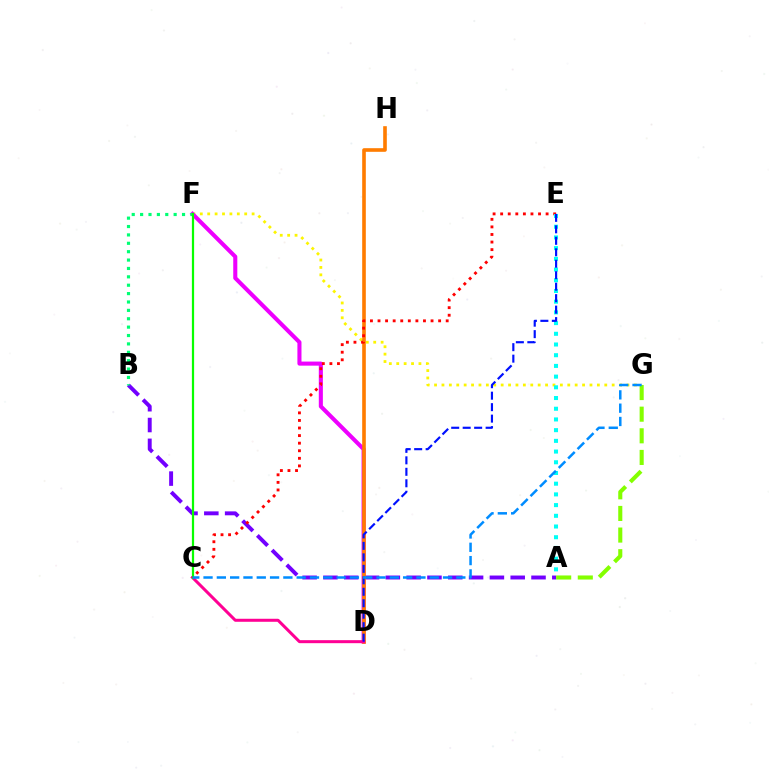{('F', 'G'): [{'color': '#fcf500', 'line_style': 'dotted', 'thickness': 2.01}], ('D', 'F'): [{'color': '#ee00ff', 'line_style': 'solid', 'thickness': 2.93}], ('A', 'B'): [{'color': '#7200ff', 'line_style': 'dashed', 'thickness': 2.83}], ('D', 'H'): [{'color': '#ff7c00', 'line_style': 'solid', 'thickness': 2.61}], ('A', 'G'): [{'color': '#84ff00', 'line_style': 'dashed', 'thickness': 2.94}], ('C', 'D'): [{'color': '#ff0094', 'line_style': 'solid', 'thickness': 2.17}], ('B', 'F'): [{'color': '#00ff74', 'line_style': 'dotted', 'thickness': 2.28}], ('C', 'F'): [{'color': '#08ff00', 'line_style': 'solid', 'thickness': 1.6}], ('C', 'E'): [{'color': '#ff0000', 'line_style': 'dotted', 'thickness': 2.06}], ('A', 'E'): [{'color': '#00fff6', 'line_style': 'dotted', 'thickness': 2.91}], ('D', 'E'): [{'color': '#0010ff', 'line_style': 'dashed', 'thickness': 1.56}], ('C', 'G'): [{'color': '#008cff', 'line_style': 'dashed', 'thickness': 1.81}]}